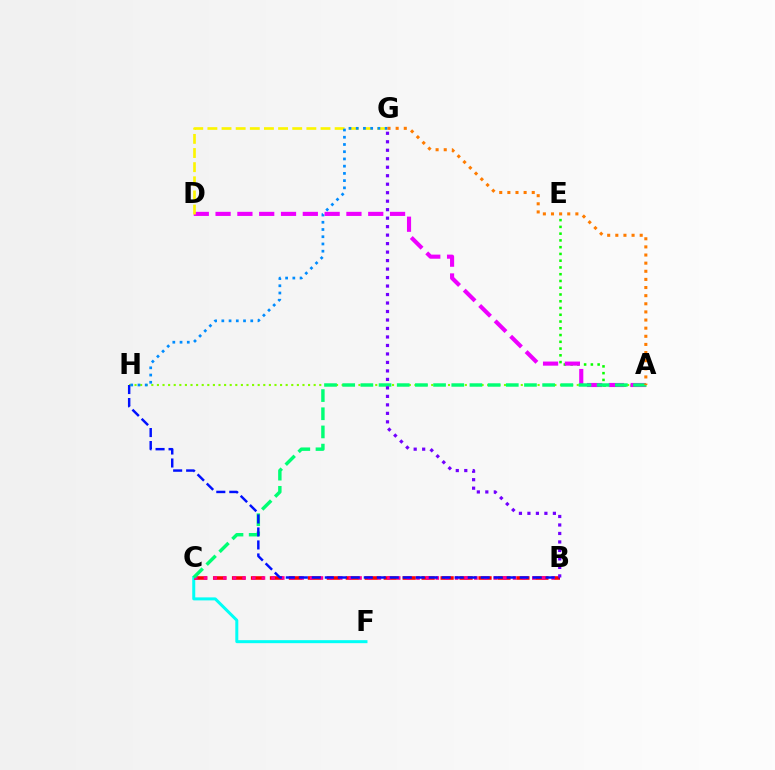{('A', 'E'): [{'color': '#08ff00', 'line_style': 'dotted', 'thickness': 1.84}], ('A', 'H'): [{'color': '#84ff00', 'line_style': 'dotted', 'thickness': 1.52}], ('C', 'F'): [{'color': '#00fff6', 'line_style': 'solid', 'thickness': 2.16}], ('A', 'D'): [{'color': '#ee00ff', 'line_style': 'dashed', 'thickness': 2.96}], ('D', 'G'): [{'color': '#fcf500', 'line_style': 'dashed', 'thickness': 1.92}], ('B', 'C'): [{'color': '#ff0000', 'line_style': 'dashed', 'thickness': 2.58}, {'color': '#ff0094', 'line_style': 'dotted', 'thickness': 2.62}], ('A', 'C'): [{'color': '#00ff74', 'line_style': 'dashed', 'thickness': 2.47}], ('B', 'H'): [{'color': '#0010ff', 'line_style': 'dashed', 'thickness': 1.77}], ('G', 'H'): [{'color': '#008cff', 'line_style': 'dotted', 'thickness': 1.96}], ('B', 'G'): [{'color': '#7200ff', 'line_style': 'dotted', 'thickness': 2.31}], ('A', 'G'): [{'color': '#ff7c00', 'line_style': 'dotted', 'thickness': 2.21}]}